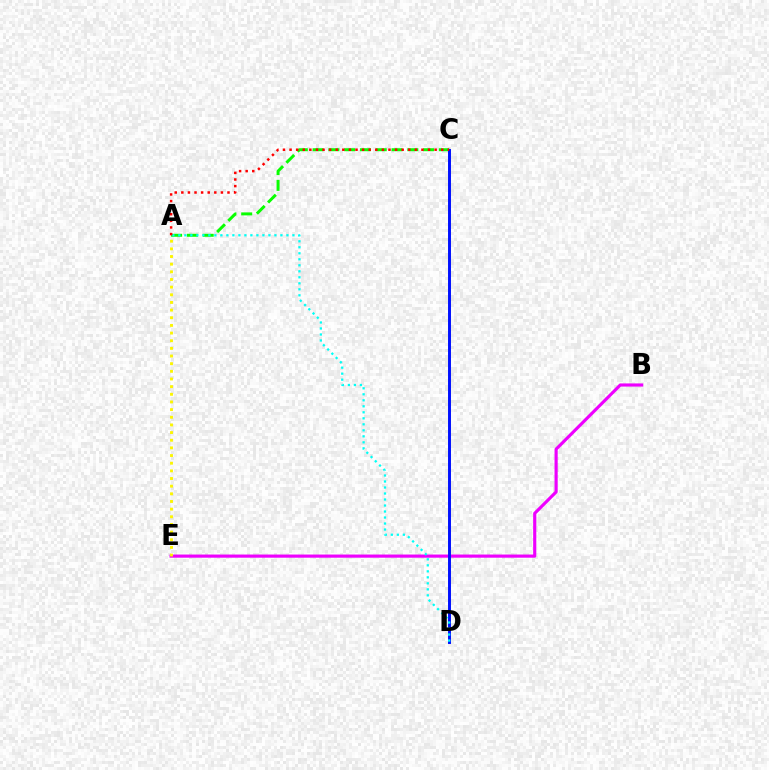{('A', 'C'): [{'color': '#08ff00', 'line_style': 'dashed', 'thickness': 2.14}, {'color': '#ff0000', 'line_style': 'dotted', 'thickness': 1.79}], ('B', 'E'): [{'color': '#ee00ff', 'line_style': 'solid', 'thickness': 2.27}], ('C', 'D'): [{'color': '#0010ff', 'line_style': 'solid', 'thickness': 2.12}], ('A', 'E'): [{'color': '#fcf500', 'line_style': 'dotted', 'thickness': 2.08}], ('A', 'D'): [{'color': '#00fff6', 'line_style': 'dotted', 'thickness': 1.63}]}